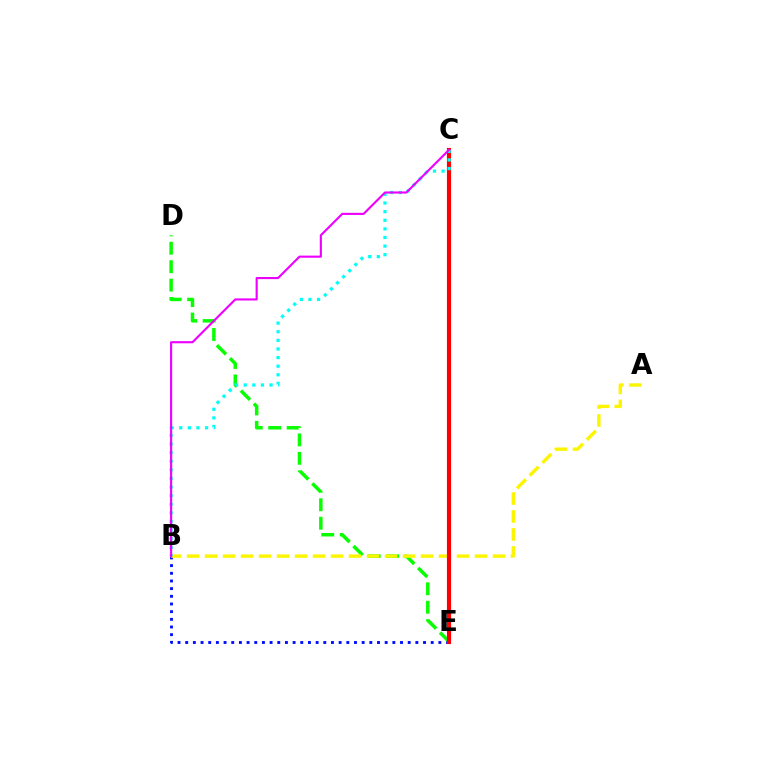{('B', 'E'): [{'color': '#0010ff', 'line_style': 'dotted', 'thickness': 2.08}], ('D', 'E'): [{'color': '#08ff00', 'line_style': 'dashed', 'thickness': 2.5}], ('A', 'B'): [{'color': '#fcf500', 'line_style': 'dashed', 'thickness': 2.44}], ('C', 'E'): [{'color': '#ff0000', 'line_style': 'solid', 'thickness': 2.99}], ('B', 'C'): [{'color': '#00fff6', 'line_style': 'dotted', 'thickness': 2.34}, {'color': '#ee00ff', 'line_style': 'solid', 'thickness': 1.53}]}